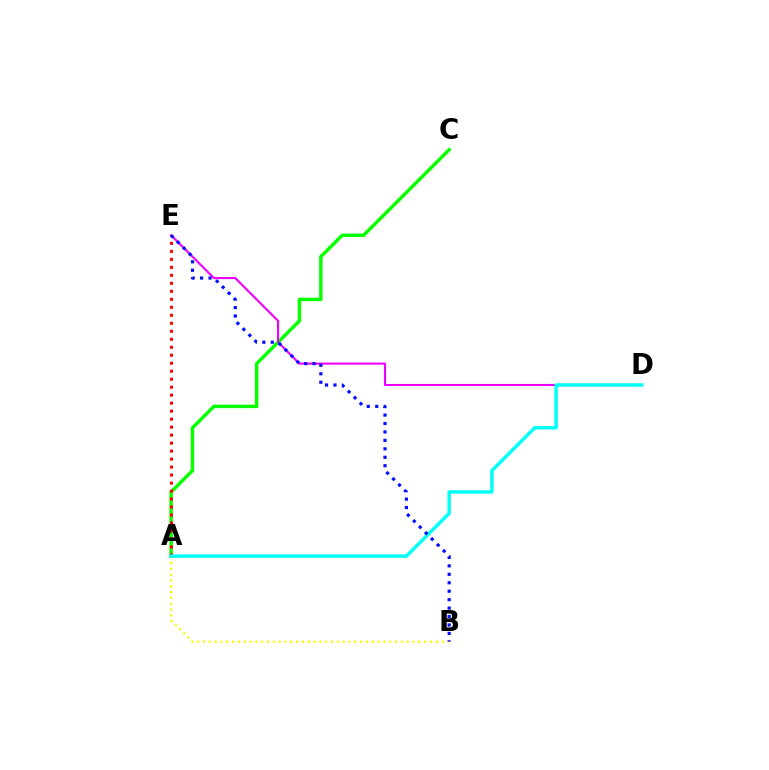{('A', 'C'): [{'color': '#08ff00', 'line_style': 'solid', 'thickness': 2.5}], ('A', 'E'): [{'color': '#ff0000', 'line_style': 'dotted', 'thickness': 2.17}], ('D', 'E'): [{'color': '#ee00ff', 'line_style': 'solid', 'thickness': 1.52}], ('A', 'B'): [{'color': '#fcf500', 'line_style': 'dotted', 'thickness': 1.58}], ('A', 'D'): [{'color': '#00fff6', 'line_style': 'solid', 'thickness': 2.49}], ('B', 'E'): [{'color': '#0010ff', 'line_style': 'dotted', 'thickness': 2.29}]}